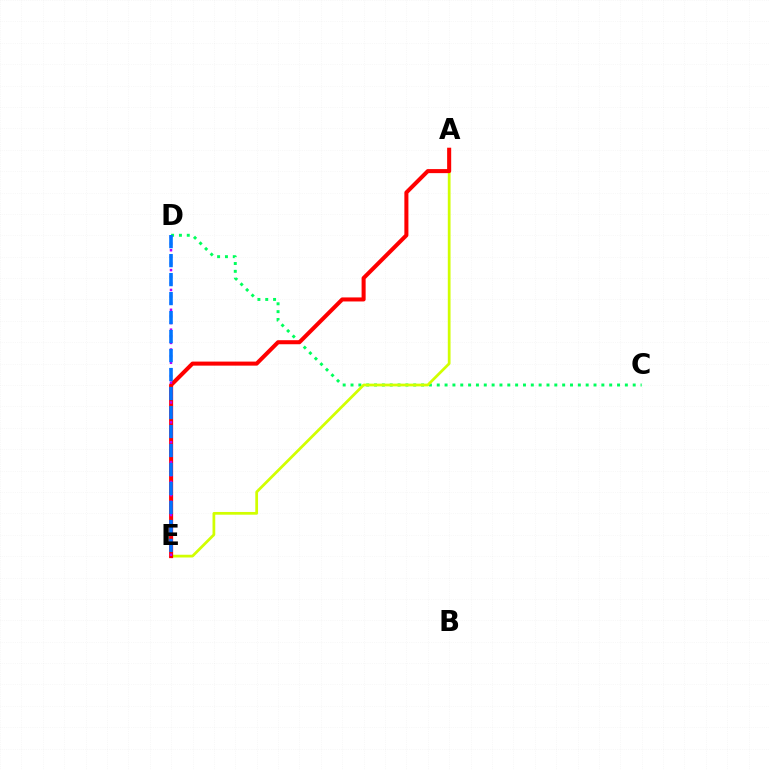{('C', 'D'): [{'color': '#00ff5c', 'line_style': 'dotted', 'thickness': 2.13}], ('A', 'E'): [{'color': '#d1ff00', 'line_style': 'solid', 'thickness': 1.97}, {'color': '#ff0000', 'line_style': 'solid', 'thickness': 2.91}], ('D', 'E'): [{'color': '#b900ff', 'line_style': 'dotted', 'thickness': 1.8}, {'color': '#0074ff', 'line_style': 'dashed', 'thickness': 2.58}]}